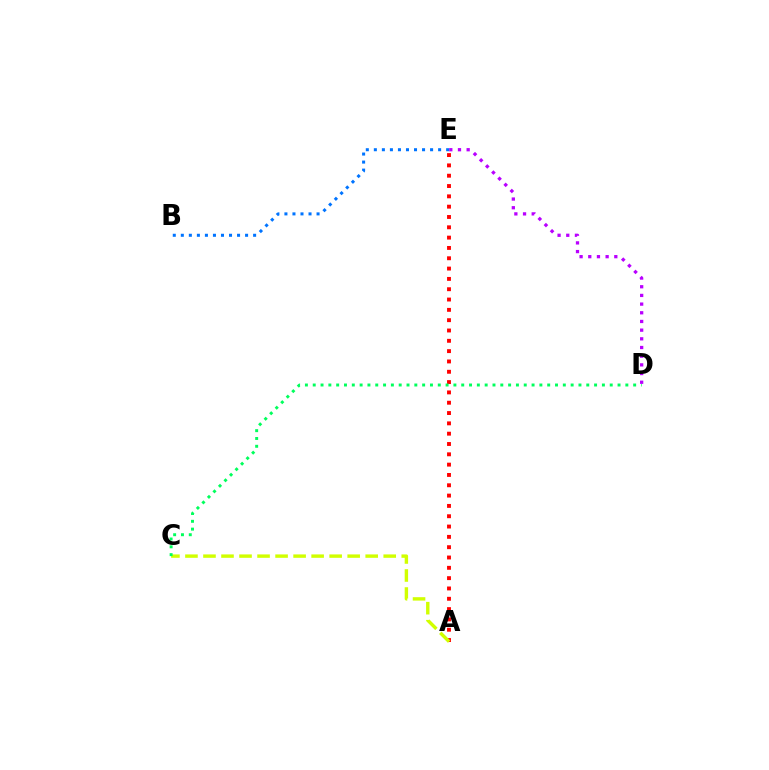{('B', 'E'): [{'color': '#0074ff', 'line_style': 'dotted', 'thickness': 2.18}], ('A', 'E'): [{'color': '#ff0000', 'line_style': 'dotted', 'thickness': 2.8}], ('A', 'C'): [{'color': '#d1ff00', 'line_style': 'dashed', 'thickness': 2.45}], ('C', 'D'): [{'color': '#00ff5c', 'line_style': 'dotted', 'thickness': 2.12}], ('D', 'E'): [{'color': '#b900ff', 'line_style': 'dotted', 'thickness': 2.36}]}